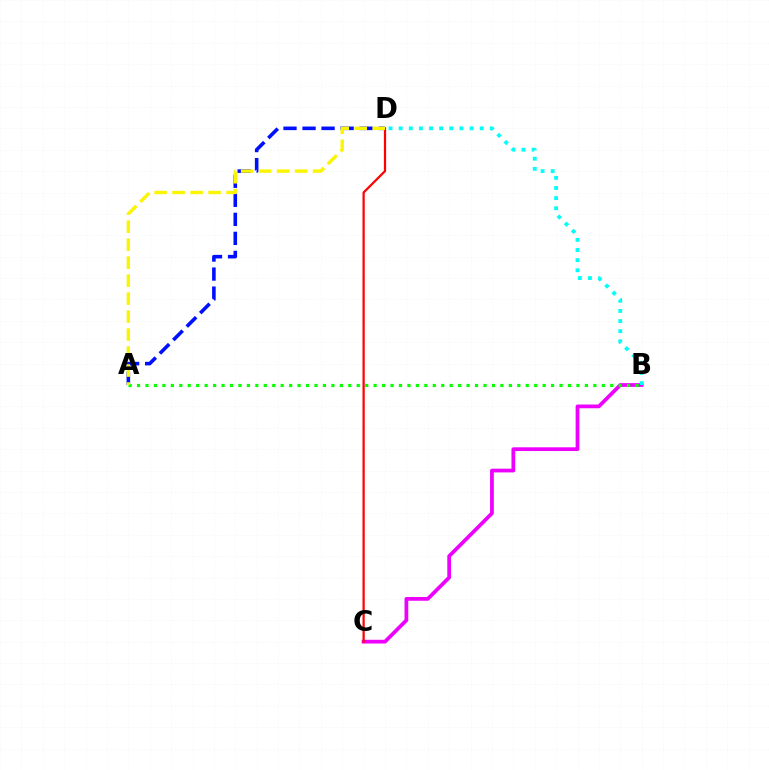{('B', 'C'): [{'color': '#ee00ff', 'line_style': 'solid', 'thickness': 2.69}], ('A', 'D'): [{'color': '#0010ff', 'line_style': 'dashed', 'thickness': 2.59}, {'color': '#fcf500', 'line_style': 'dashed', 'thickness': 2.44}], ('C', 'D'): [{'color': '#ff0000', 'line_style': 'solid', 'thickness': 1.6}], ('B', 'D'): [{'color': '#00fff6', 'line_style': 'dotted', 'thickness': 2.75}], ('A', 'B'): [{'color': '#08ff00', 'line_style': 'dotted', 'thickness': 2.3}]}